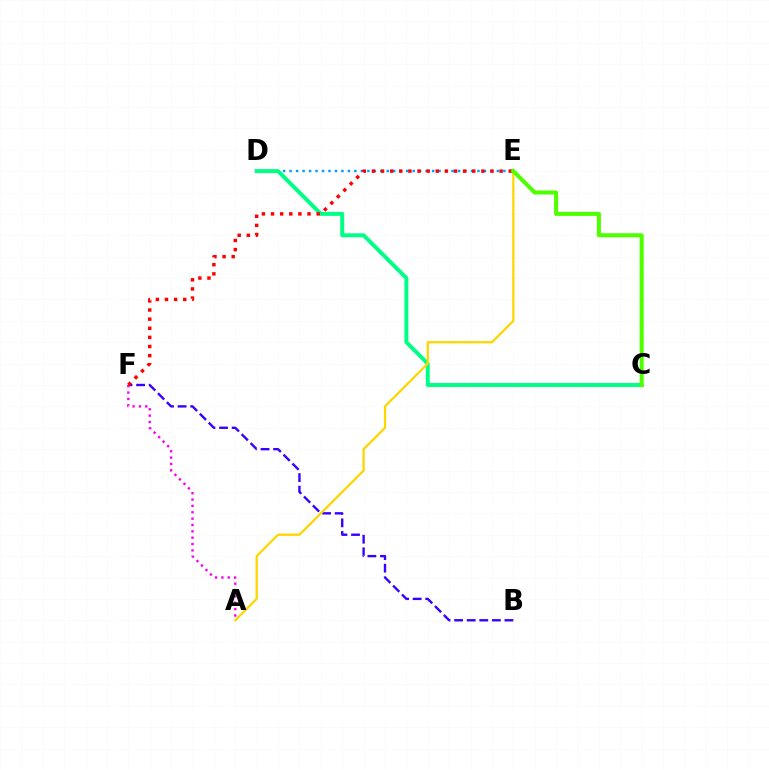{('D', 'E'): [{'color': '#009eff', 'line_style': 'dotted', 'thickness': 1.76}], ('C', 'D'): [{'color': '#00ff86', 'line_style': 'solid', 'thickness': 2.86}], ('B', 'F'): [{'color': '#3700ff', 'line_style': 'dashed', 'thickness': 1.71}], ('A', 'F'): [{'color': '#ff00ed', 'line_style': 'dotted', 'thickness': 1.73}], ('A', 'E'): [{'color': '#ffd500', 'line_style': 'solid', 'thickness': 1.63}], ('E', 'F'): [{'color': '#ff0000', 'line_style': 'dotted', 'thickness': 2.48}], ('C', 'E'): [{'color': '#4fff00', 'line_style': 'solid', 'thickness': 2.92}]}